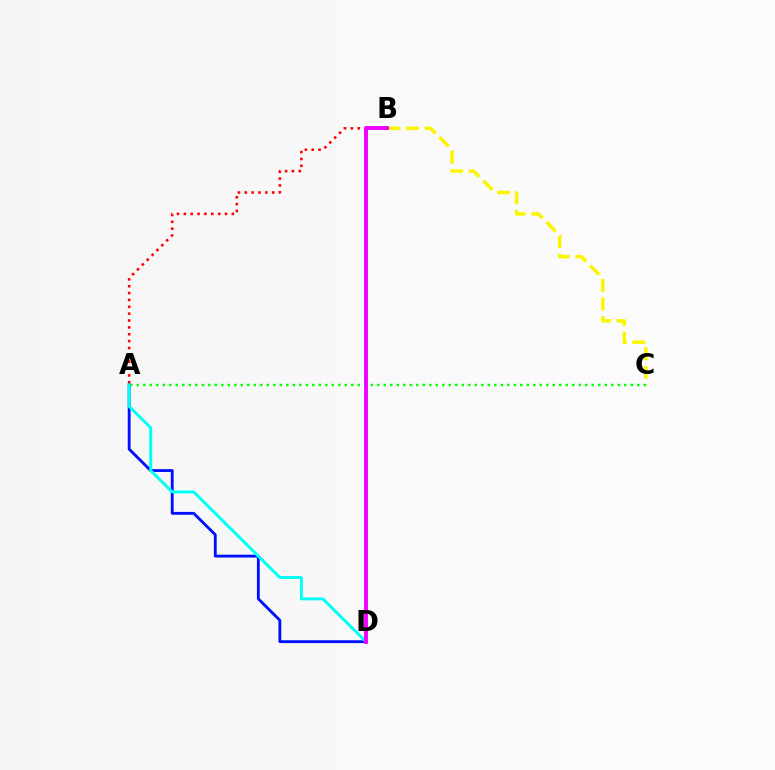{('A', 'B'): [{'color': '#ff0000', 'line_style': 'dotted', 'thickness': 1.86}], ('B', 'C'): [{'color': '#fcf500', 'line_style': 'dashed', 'thickness': 2.52}], ('A', 'C'): [{'color': '#08ff00', 'line_style': 'dotted', 'thickness': 1.77}], ('A', 'D'): [{'color': '#0010ff', 'line_style': 'solid', 'thickness': 2.05}, {'color': '#00fff6', 'line_style': 'solid', 'thickness': 2.12}], ('B', 'D'): [{'color': '#ee00ff', 'line_style': 'solid', 'thickness': 2.8}]}